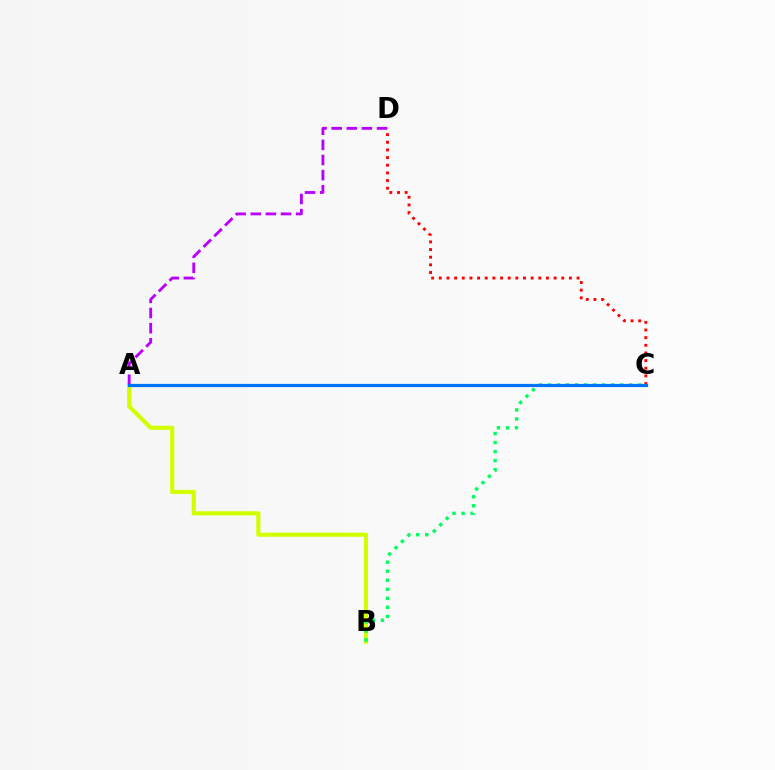{('A', 'B'): [{'color': '#d1ff00', 'line_style': 'solid', 'thickness': 3.0}], ('C', 'D'): [{'color': '#ff0000', 'line_style': 'dotted', 'thickness': 2.08}], ('B', 'C'): [{'color': '#00ff5c', 'line_style': 'dotted', 'thickness': 2.45}], ('A', 'D'): [{'color': '#b900ff', 'line_style': 'dashed', 'thickness': 2.06}], ('A', 'C'): [{'color': '#0074ff', 'line_style': 'solid', 'thickness': 2.31}]}